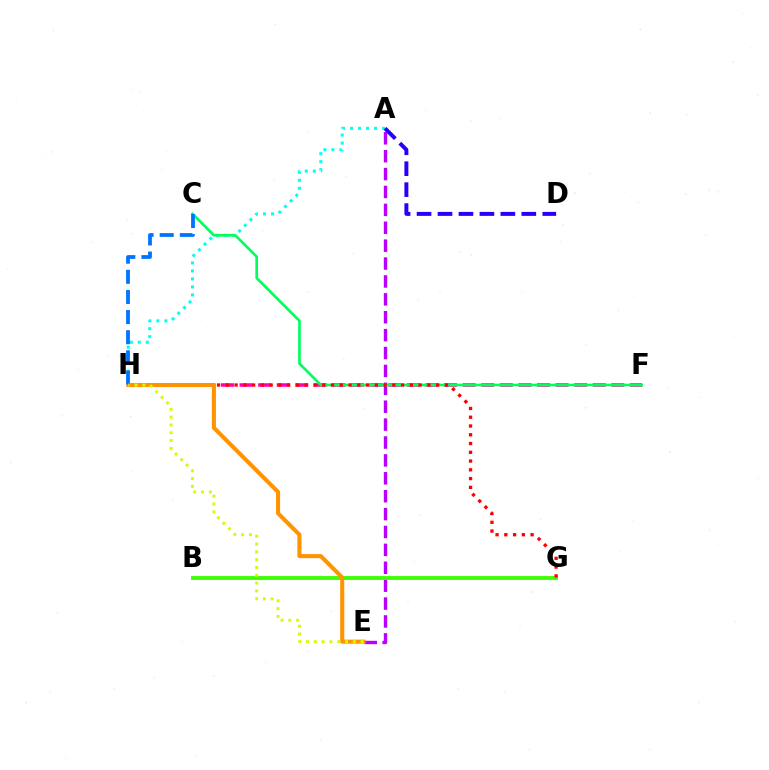{('A', 'E'): [{'color': '#b900ff', 'line_style': 'dashed', 'thickness': 2.43}], ('A', 'H'): [{'color': '#00fff6', 'line_style': 'dotted', 'thickness': 2.17}], ('A', 'D'): [{'color': '#2500ff', 'line_style': 'dashed', 'thickness': 2.85}], ('B', 'G'): [{'color': '#3dff00', 'line_style': 'solid', 'thickness': 2.78}], ('F', 'H'): [{'color': '#ff00ac', 'line_style': 'dashed', 'thickness': 2.53}], ('C', 'F'): [{'color': '#00ff5c', 'line_style': 'solid', 'thickness': 1.92}], ('G', 'H'): [{'color': '#ff0000', 'line_style': 'dotted', 'thickness': 2.38}], ('E', 'H'): [{'color': '#ff9400', 'line_style': 'solid', 'thickness': 2.93}, {'color': '#d1ff00', 'line_style': 'dotted', 'thickness': 2.12}], ('C', 'H'): [{'color': '#0074ff', 'line_style': 'dashed', 'thickness': 2.73}]}